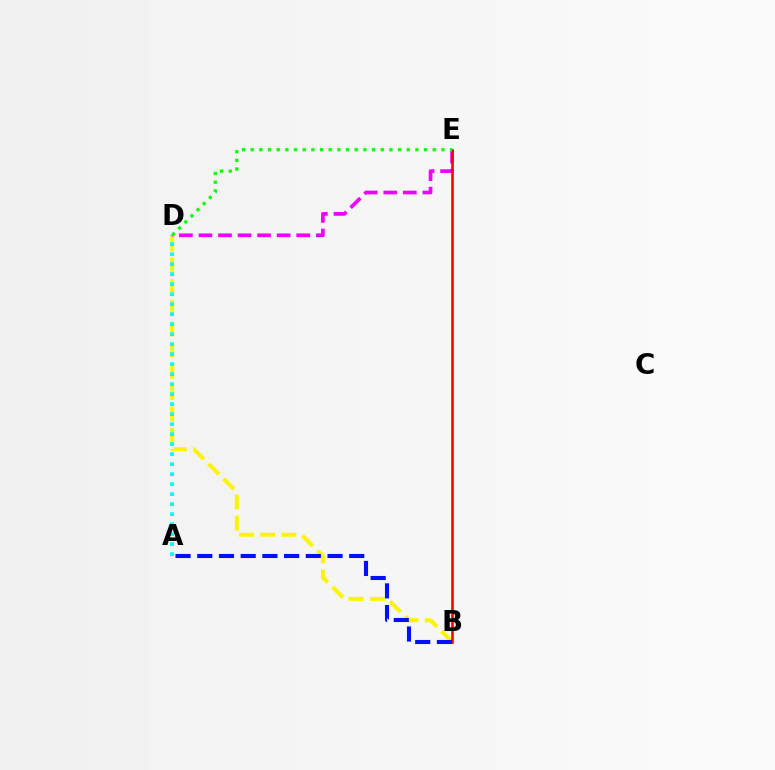{('B', 'D'): [{'color': '#fcf500', 'line_style': 'dashed', 'thickness': 2.89}], ('D', 'E'): [{'color': '#ee00ff', 'line_style': 'dashed', 'thickness': 2.66}, {'color': '#08ff00', 'line_style': 'dotted', 'thickness': 2.36}], ('B', 'E'): [{'color': '#ff0000', 'line_style': 'solid', 'thickness': 1.87}], ('A', 'D'): [{'color': '#00fff6', 'line_style': 'dotted', 'thickness': 2.72}], ('A', 'B'): [{'color': '#0010ff', 'line_style': 'dashed', 'thickness': 2.95}]}